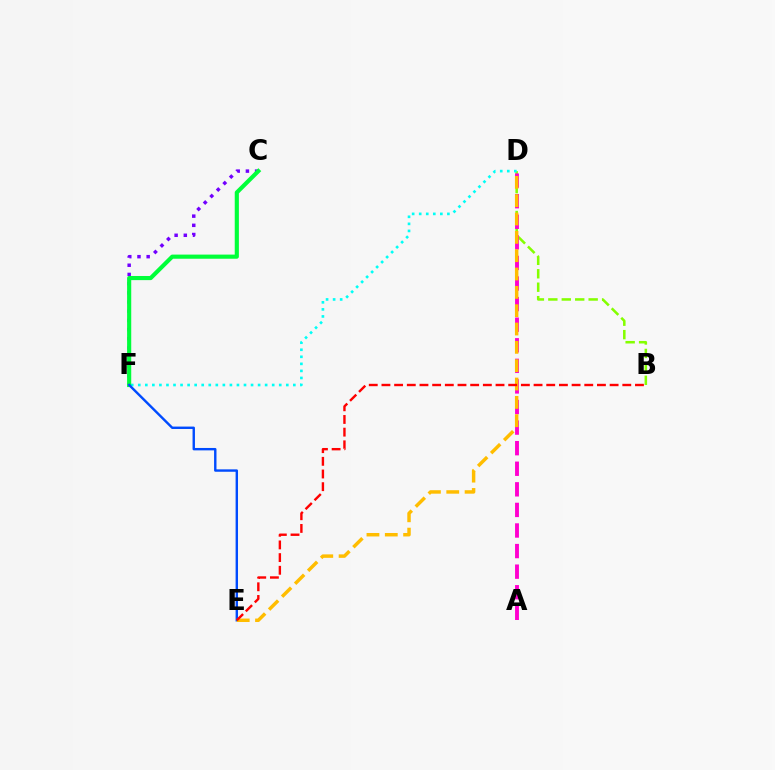{('B', 'D'): [{'color': '#84ff00', 'line_style': 'dashed', 'thickness': 1.83}], ('C', 'F'): [{'color': '#7200ff', 'line_style': 'dotted', 'thickness': 2.5}, {'color': '#00ff39', 'line_style': 'solid', 'thickness': 2.98}], ('D', 'F'): [{'color': '#00fff6', 'line_style': 'dotted', 'thickness': 1.92}], ('E', 'F'): [{'color': '#004bff', 'line_style': 'solid', 'thickness': 1.73}], ('A', 'D'): [{'color': '#ff00cf', 'line_style': 'dashed', 'thickness': 2.8}], ('D', 'E'): [{'color': '#ffbd00', 'line_style': 'dashed', 'thickness': 2.49}], ('B', 'E'): [{'color': '#ff0000', 'line_style': 'dashed', 'thickness': 1.72}]}